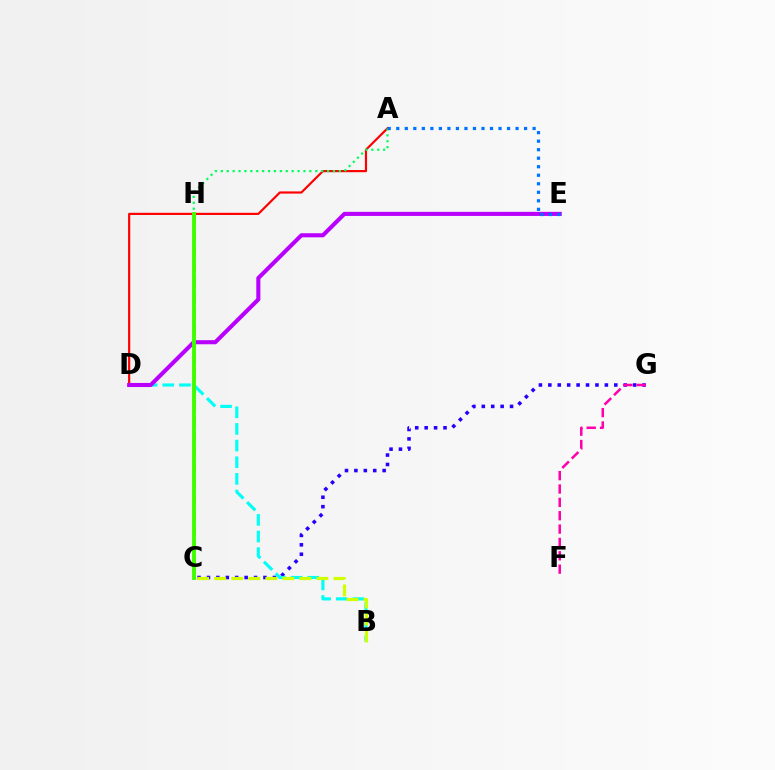{('C', 'G'): [{'color': '#2500ff', 'line_style': 'dotted', 'thickness': 2.56}], ('A', 'D'): [{'color': '#ff0000', 'line_style': 'solid', 'thickness': 1.57}], ('C', 'H'): [{'color': '#ff9400', 'line_style': 'dashed', 'thickness': 2.11}, {'color': '#3dff00', 'line_style': 'solid', 'thickness': 2.8}], ('A', 'H'): [{'color': '#00ff5c', 'line_style': 'dotted', 'thickness': 1.6}], ('F', 'G'): [{'color': '#ff00ac', 'line_style': 'dashed', 'thickness': 1.81}], ('B', 'D'): [{'color': '#00fff6', 'line_style': 'dashed', 'thickness': 2.26}], ('B', 'C'): [{'color': '#d1ff00', 'line_style': 'dashed', 'thickness': 2.31}], ('D', 'E'): [{'color': '#b900ff', 'line_style': 'solid', 'thickness': 2.94}], ('A', 'E'): [{'color': '#0074ff', 'line_style': 'dotted', 'thickness': 2.32}]}